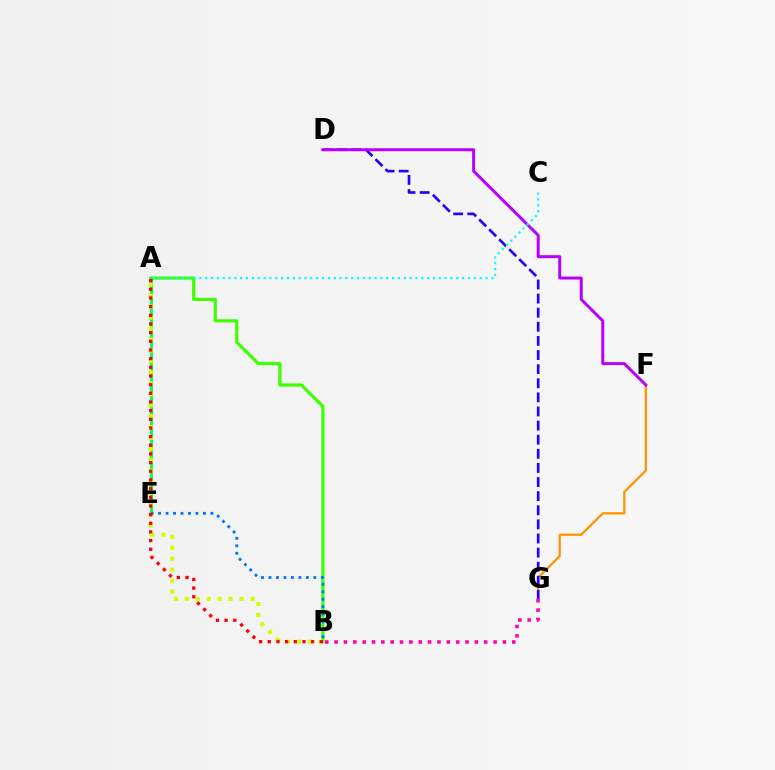{('A', 'B'): [{'color': '#3dff00', 'line_style': 'solid', 'thickness': 2.29}, {'color': '#d1ff00', 'line_style': 'dotted', 'thickness': 2.97}, {'color': '#ff0000', 'line_style': 'dotted', 'thickness': 2.35}], ('F', 'G'): [{'color': '#ff9400', 'line_style': 'solid', 'thickness': 1.63}], ('B', 'G'): [{'color': '#ff00ac', 'line_style': 'dotted', 'thickness': 2.54}], ('A', 'E'): [{'color': '#00ff5c', 'line_style': 'solid', 'thickness': 2.06}], ('D', 'G'): [{'color': '#2500ff', 'line_style': 'dashed', 'thickness': 1.92}], ('D', 'F'): [{'color': '#b900ff', 'line_style': 'solid', 'thickness': 2.14}], ('B', 'E'): [{'color': '#0074ff', 'line_style': 'dotted', 'thickness': 2.03}], ('A', 'C'): [{'color': '#00fff6', 'line_style': 'dotted', 'thickness': 1.59}]}